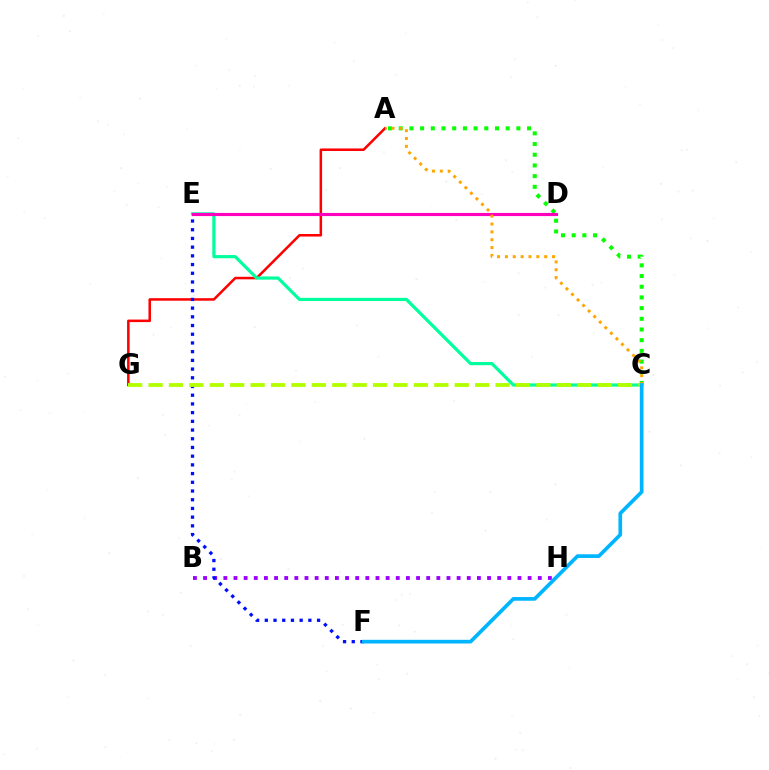{('A', 'G'): [{'color': '#ff0000', 'line_style': 'solid', 'thickness': 1.82}], ('B', 'H'): [{'color': '#9b00ff', 'line_style': 'dotted', 'thickness': 2.76}], ('A', 'C'): [{'color': '#08ff00', 'line_style': 'dotted', 'thickness': 2.91}, {'color': '#ffa500', 'line_style': 'dotted', 'thickness': 2.13}], ('C', 'E'): [{'color': '#00ff9d', 'line_style': 'solid', 'thickness': 2.3}], ('D', 'E'): [{'color': '#ff00bd', 'line_style': 'solid', 'thickness': 2.27}], ('E', 'F'): [{'color': '#0010ff', 'line_style': 'dotted', 'thickness': 2.37}], ('C', 'G'): [{'color': '#b3ff00', 'line_style': 'dashed', 'thickness': 2.77}], ('C', 'F'): [{'color': '#00b5ff', 'line_style': 'solid', 'thickness': 2.66}]}